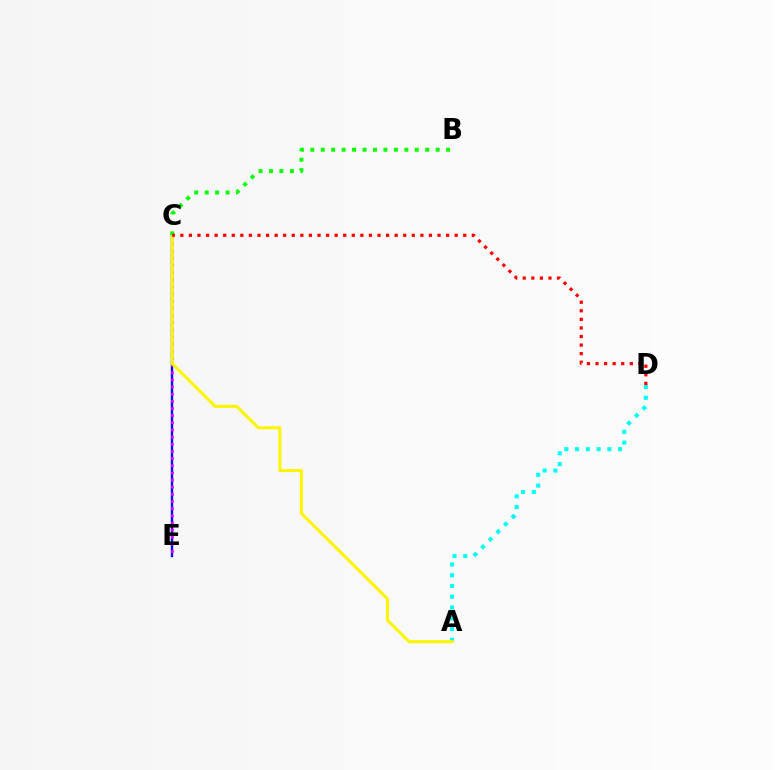{('A', 'D'): [{'color': '#00fff6', 'line_style': 'dotted', 'thickness': 2.92}], ('C', 'E'): [{'color': '#0010ff', 'line_style': 'solid', 'thickness': 1.72}, {'color': '#ee00ff', 'line_style': 'dotted', 'thickness': 1.94}], ('A', 'C'): [{'color': '#fcf500', 'line_style': 'solid', 'thickness': 2.17}], ('B', 'C'): [{'color': '#08ff00', 'line_style': 'dotted', 'thickness': 2.84}], ('C', 'D'): [{'color': '#ff0000', 'line_style': 'dotted', 'thickness': 2.33}]}